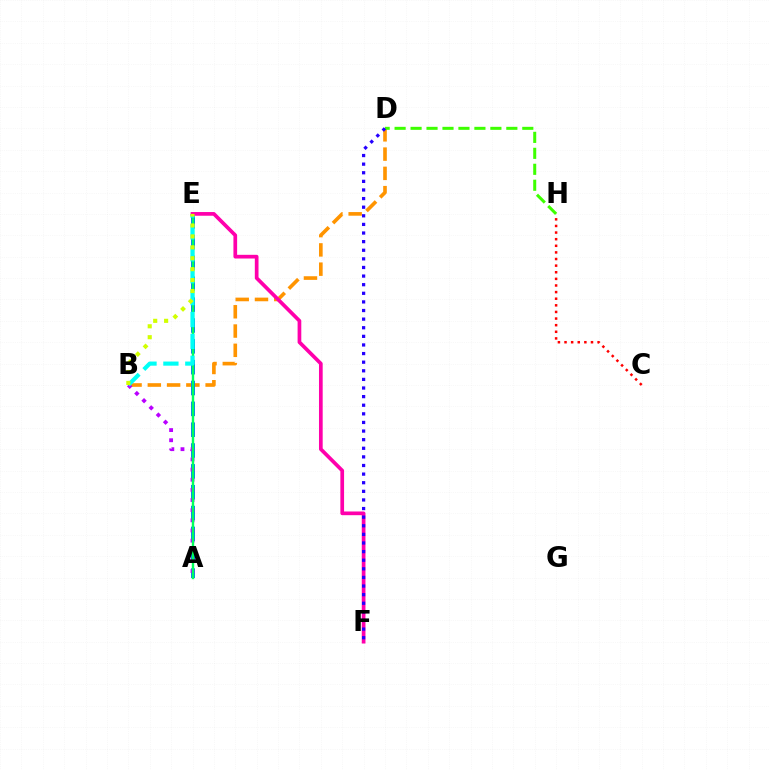{('B', 'D'): [{'color': '#ff9400', 'line_style': 'dashed', 'thickness': 2.62}], ('A', 'E'): [{'color': '#0074ff', 'line_style': 'dashed', 'thickness': 2.83}, {'color': '#00ff5c', 'line_style': 'solid', 'thickness': 1.74}], ('A', 'B'): [{'color': '#b900ff', 'line_style': 'dotted', 'thickness': 2.76}], ('B', 'E'): [{'color': '#00fff6', 'line_style': 'dashed', 'thickness': 2.97}, {'color': '#d1ff00', 'line_style': 'dotted', 'thickness': 2.97}], ('E', 'F'): [{'color': '#ff00ac', 'line_style': 'solid', 'thickness': 2.66}], ('C', 'H'): [{'color': '#ff0000', 'line_style': 'dotted', 'thickness': 1.8}], ('D', 'H'): [{'color': '#3dff00', 'line_style': 'dashed', 'thickness': 2.17}], ('D', 'F'): [{'color': '#2500ff', 'line_style': 'dotted', 'thickness': 2.34}]}